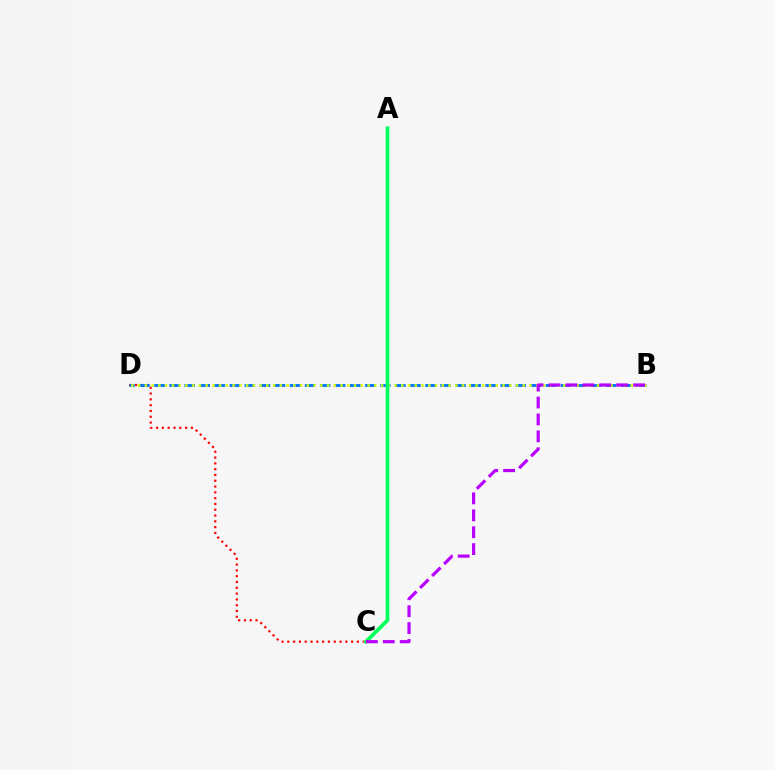{('C', 'D'): [{'color': '#ff0000', 'line_style': 'dotted', 'thickness': 1.58}], ('B', 'D'): [{'color': '#0074ff', 'line_style': 'dashed', 'thickness': 2.04}, {'color': '#d1ff00', 'line_style': 'dotted', 'thickness': 1.83}], ('A', 'C'): [{'color': '#00ff5c', 'line_style': 'solid', 'thickness': 2.7}], ('B', 'C'): [{'color': '#b900ff', 'line_style': 'dashed', 'thickness': 2.3}]}